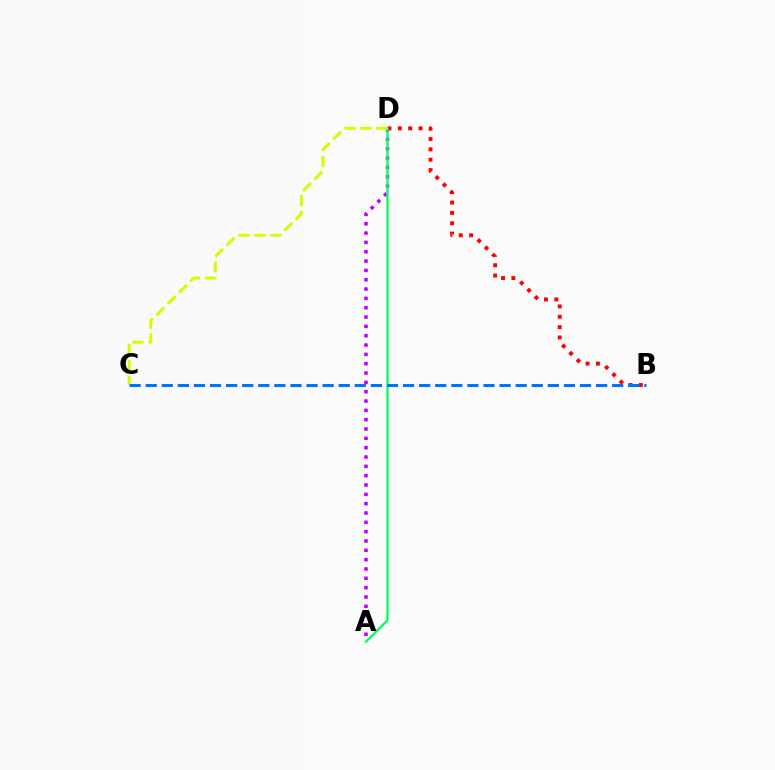{('B', 'D'): [{'color': '#ff0000', 'line_style': 'dotted', 'thickness': 2.81}], ('A', 'D'): [{'color': '#b900ff', 'line_style': 'dotted', 'thickness': 2.53}, {'color': '#00ff5c', 'line_style': 'solid', 'thickness': 1.65}], ('C', 'D'): [{'color': '#d1ff00', 'line_style': 'dashed', 'thickness': 2.17}], ('B', 'C'): [{'color': '#0074ff', 'line_style': 'dashed', 'thickness': 2.19}]}